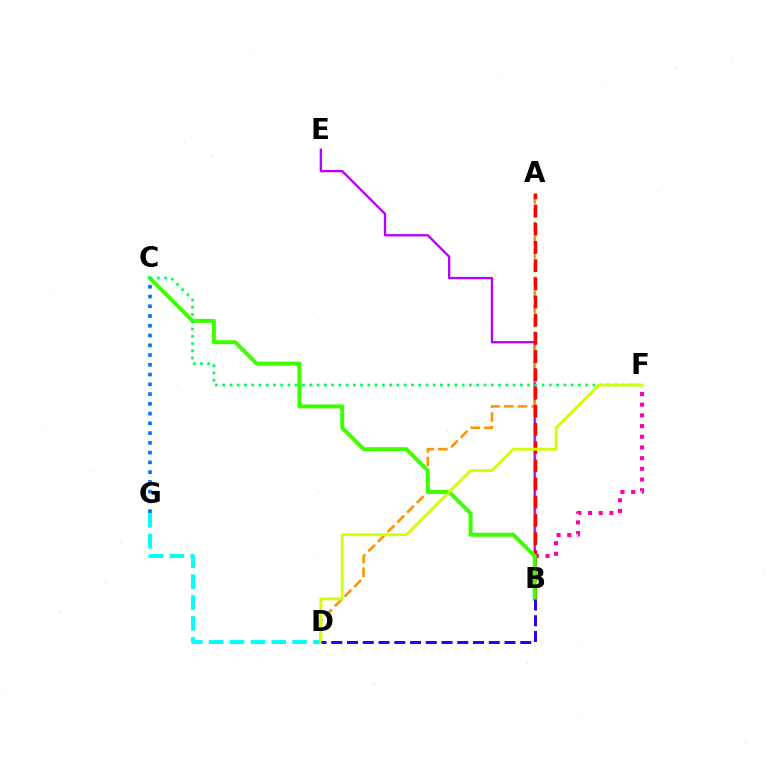{('B', 'E'): [{'color': '#b900ff', 'line_style': 'solid', 'thickness': 1.67}], ('A', 'D'): [{'color': '#ff9400', 'line_style': 'dashed', 'thickness': 1.87}], ('C', 'G'): [{'color': '#0074ff', 'line_style': 'dotted', 'thickness': 2.65}], ('A', 'B'): [{'color': '#ff0000', 'line_style': 'dashed', 'thickness': 2.47}], ('B', 'F'): [{'color': '#ff00ac', 'line_style': 'dotted', 'thickness': 2.9}], ('D', 'G'): [{'color': '#00fff6', 'line_style': 'dashed', 'thickness': 2.84}], ('B', 'C'): [{'color': '#3dff00', 'line_style': 'solid', 'thickness': 2.86}], ('C', 'F'): [{'color': '#00ff5c', 'line_style': 'dotted', 'thickness': 1.97}], ('D', 'F'): [{'color': '#d1ff00', 'line_style': 'solid', 'thickness': 2.03}], ('B', 'D'): [{'color': '#2500ff', 'line_style': 'dashed', 'thickness': 2.14}]}